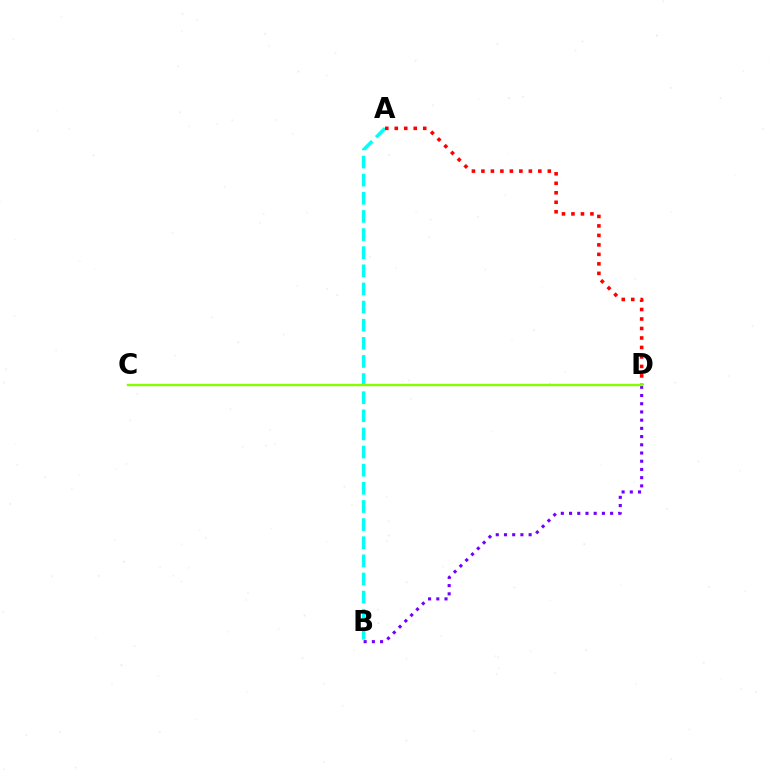{('A', 'B'): [{'color': '#00fff6', 'line_style': 'dashed', 'thickness': 2.46}], ('A', 'D'): [{'color': '#ff0000', 'line_style': 'dotted', 'thickness': 2.58}], ('B', 'D'): [{'color': '#7200ff', 'line_style': 'dotted', 'thickness': 2.23}], ('C', 'D'): [{'color': '#84ff00', 'line_style': 'solid', 'thickness': 1.71}]}